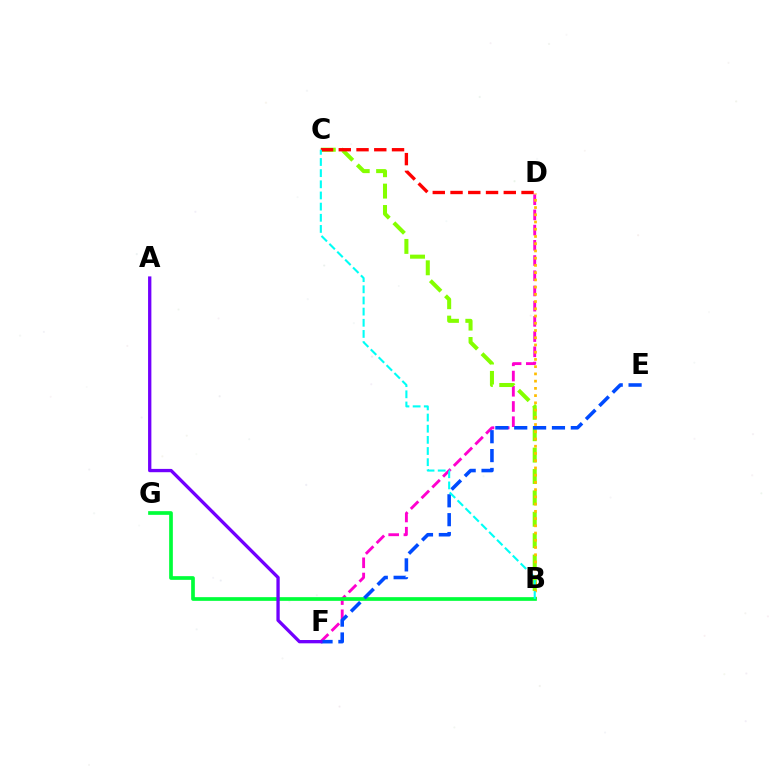{('D', 'F'): [{'color': '#ff00cf', 'line_style': 'dashed', 'thickness': 2.07}], ('B', 'C'): [{'color': '#84ff00', 'line_style': 'dashed', 'thickness': 2.91}, {'color': '#00fff6', 'line_style': 'dashed', 'thickness': 1.52}], ('B', 'D'): [{'color': '#ffbd00', 'line_style': 'dotted', 'thickness': 1.97}], ('B', 'G'): [{'color': '#00ff39', 'line_style': 'solid', 'thickness': 2.66}], ('C', 'D'): [{'color': '#ff0000', 'line_style': 'dashed', 'thickness': 2.41}], ('E', 'F'): [{'color': '#004bff', 'line_style': 'dashed', 'thickness': 2.56}], ('A', 'F'): [{'color': '#7200ff', 'line_style': 'solid', 'thickness': 2.38}]}